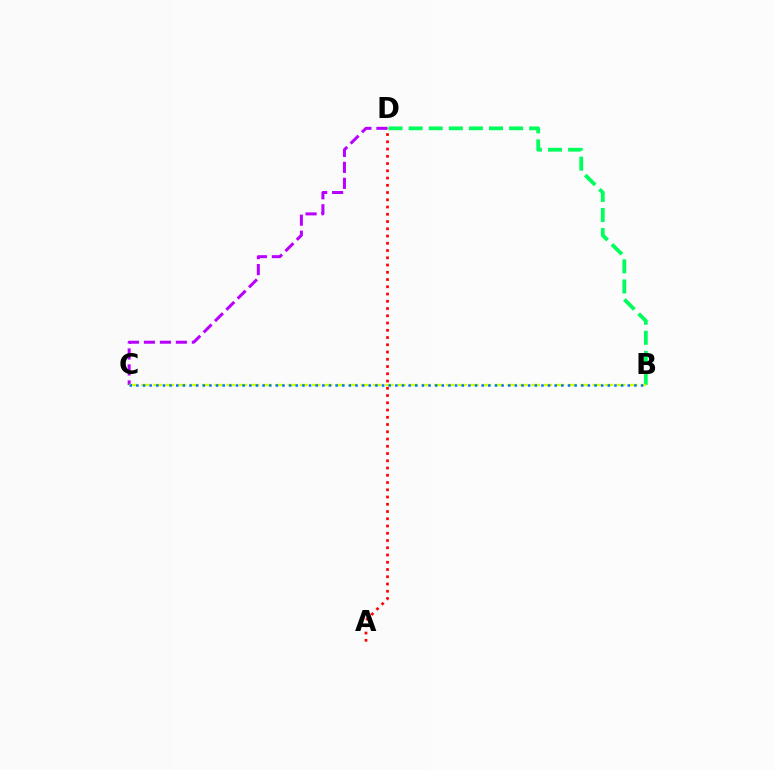{('C', 'D'): [{'color': '#b900ff', 'line_style': 'dashed', 'thickness': 2.17}], ('A', 'D'): [{'color': '#ff0000', 'line_style': 'dotted', 'thickness': 1.97}], ('B', 'D'): [{'color': '#00ff5c', 'line_style': 'dashed', 'thickness': 2.73}], ('B', 'C'): [{'color': '#d1ff00', 'line_style': 'dashed', 'thickness': 1.66}, {'color': '#0074ff', 'line_style': 'dotted', 'thickness': 1.8}]}